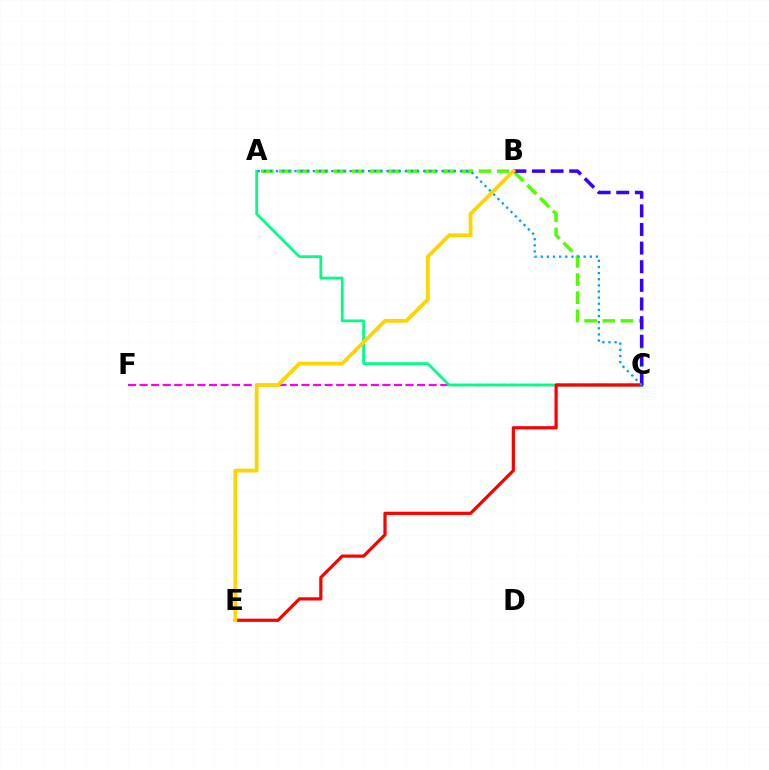{('C', 'F'): [{'color': '#ff00ed', 'line_style': 'dashed', 'thickness': 1.57}], ('A', 'C'): [{'color': '#00ff86', 'line_style': 'solid', 'thickness': 2.0}, {'color': '#4fff00', 'line_style': 'dashed', 'thickness': 2.47}, {'color': '#009eff', 'line_style': 'dotted', 'thickness': 1.67}], ('C', 'E'): [{'color': '#ff0000', 'line_style': 'solid', 'thickness': 2.32}], ('B', 'C'): [{'color': '#3700ff', 'line_style': 'dashed', 'thickness': 2.53}], ('B', 'E'): [{'color': '#ffd500', 'line_style': 'solid', 'thickness': 2.75}]}